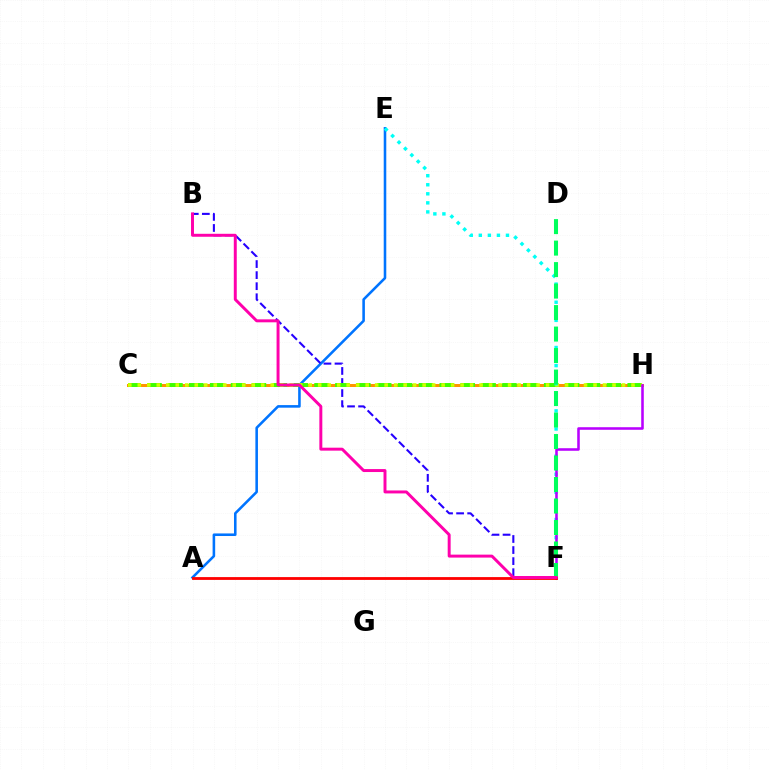{('C', 'H'): [{'color': '#ff9400', 'line_style': 'solid', 'thickness': 2.16}, {'color': '#3dff00', 'line_style': 'dashed', 'thickness': 2.84}, {'color': '#d1ff00', 'line_style': 'dotted', 'thickness': 2.58}], ('A', 'E'): [{'color': '#0074ff', 'line_style': 'solid', 'thickness': 1.85}], ('B', 'F'): [{'color': '#2500ff', 'line_style': 'dashed', 'thickness': 1.5}, {'color': '#ff00ac', 'line_style': 'solid', 'thickness': 2.13}], ('E', 'F'): [{'color': '#00fff6', 'line_style': 'dotted', 'thickness': 2.46}], ('F', 'H'): [{'color': '#b900ff', 'line_style': 'solid', 'thickness': 1.85}], ('D', 'F'): [{'color': '#00ff5c', 'line_style': 'dashed', 'thickness': 2.92}], ('A', 'F'): [{'color': '#ff0000', 'line_style': 'solid', 'thickness': 2.02}]}